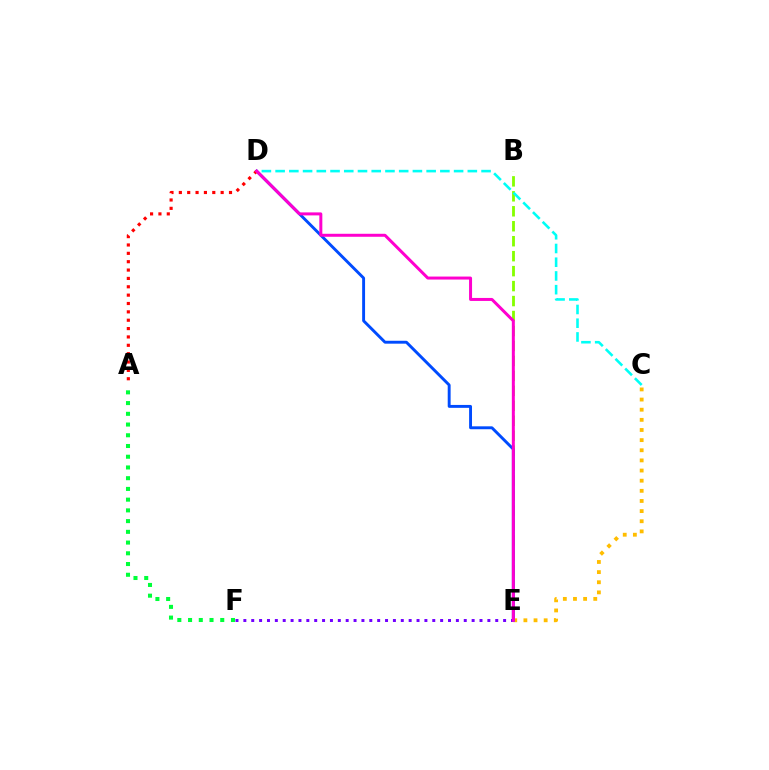{('B', 'E'): [{'color': '#84ff00', 'line_style': 'dashed', 'thickness': 2.03}], ('E', 'F'): [{'color': '#7200ff', 'line_style': 'dotted', 'thickness': 2.14}], ('C', 'D'): [{'color': '#00fff6', 'line_style': 'dashed', 'thickness': 1.87}], ('C', 'E'): [{'color': '#ffbd00', 'line_style': 'dotted', 'thickness': 2.75}], ('D', 'E'): [{'color': '#004bff', 'line_style': 'solid', 'thickness': 2.09}, {'color': '#ff00cf', 'line_style': 'solid', 'thickness': 2.16}], ('A', 'F'): [{'color': '#00ff39', 'line_style': 'dotted', 'thickness': 2.92}], ('A', 'D'): [{'color': '#ff0000', 'line_style': 'dotted', 'thickness': 2.27}]}